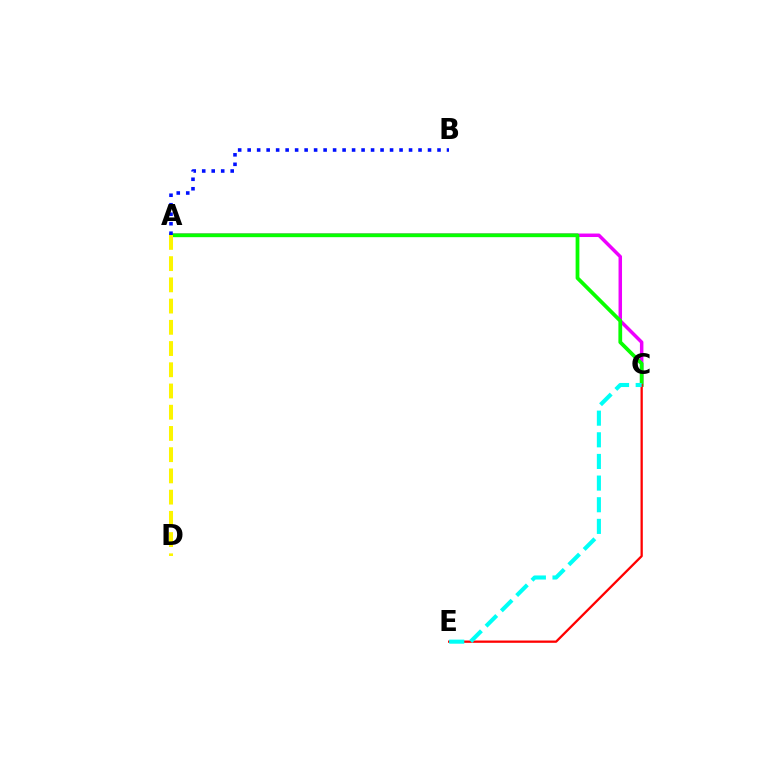{('A', 'C'): [{'color': '#ee00ff', 'line_style': 'solid', 'thickness': 2.51}, {'color': '#08ff00', 'line_style': 'solid', 'thickness': 2.71}], ('C', 'E'): [{'color': '#ff0000', 'line_style': 'solid', 'thickness': 1.65}, {'color': '#00fff6', 'line_style': 'dashed', 'thickness': 2.94}], ('A', 'B'): [{'color': '#0010ff', 'line_style': 'dotted', 'thickness': 2.58}], ('A', 'D'): [{'color': '#fcf500', 'line_style': 'dashed', 'thickness': 2.88}]}